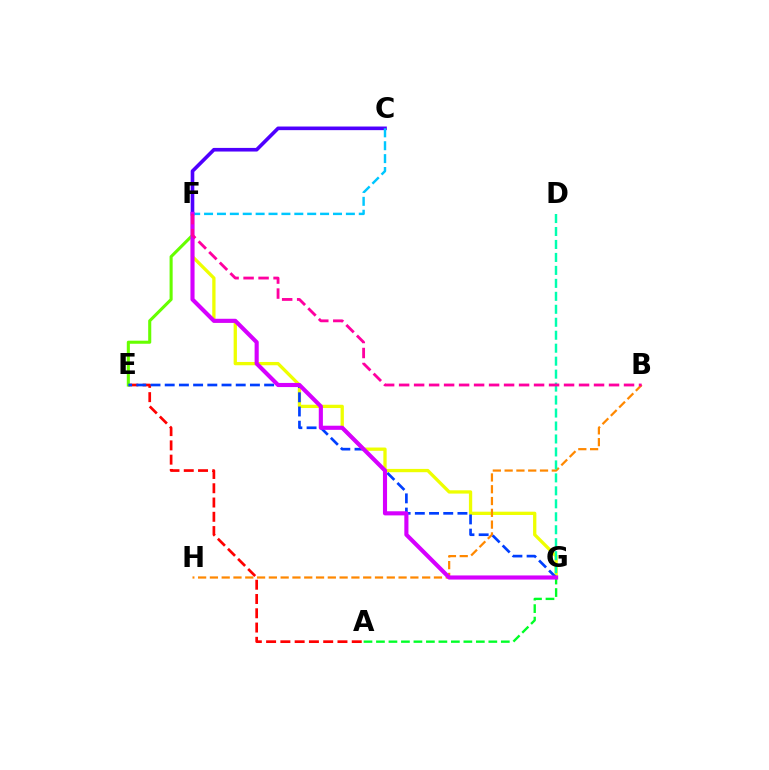{('A', 'E'): [{'color': '#ff0000', 'line_style': 'dashed', 'thickness': 1.94}], ('C', 'F'): [{'color': '#4f00ff', 'line_style': 'solid', 'thickness': 2.61}, {'color': '#00c7ff', 'line_style': 'dashed', 'thickness': 1.75}], ('F', 'G'): [{'color': '#eeff00', 'line_style': 'solid', 'thickness': 2.37}, {'color': '#d600ff', 'line_style': 'solid', 'thickness': 2.97}], ('A', 'G'): [{'color': '#00ff27', 'line_style': 'dashed', 'thickness': 1.7}], ('B', 'H'): [{'color': '#ff8800', 'line_style': 'dashed', 'thickness': 1.6}], ('E', 'F'): [{'color': '#66ff00', 'line_style': 'solid', 'thickness': 2.22}], ('D', 'G'): [{'color': '#00ffaf', 'line_style': 'dashed', 'thickness': 1.76}], ('E', 'G'): [{'color': '#003fff', 'line_style': 'dashed', 'thickness': 1.93}], ('B', 'F'): [{'color': '#ff00a0', 'line_style': 'dashed', 'thickness': 2.04}]}